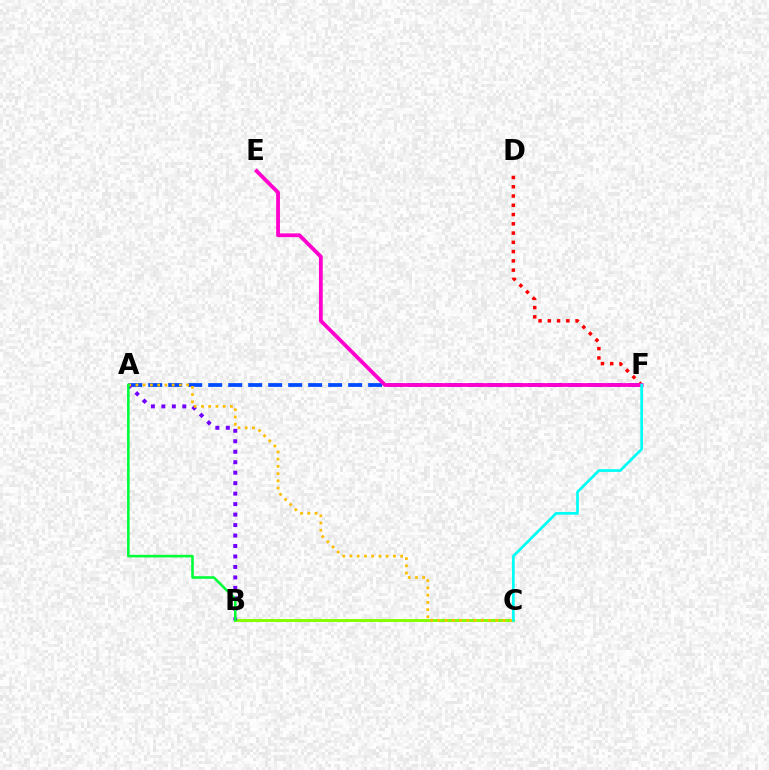{('A', 'F'): [{'color': '#004bff', 'line_style': 'dashed', 'thickness': 2.72}], ('B', 'C'): [{'color': '#84ff00', 'line_style': 'solid', 'thickness': 2.11}], ('A', 'B'): [{'color': '#7200ff', 'line_style': 'dotted', 'thickness': 2.85}, {'color': '#00ff39', 'line_style': 'solid', 'thickness': 1.86}], ('D', 'F'): [{'color': '#ff0000', 'line_style': 'dotted', 'thickness': 2.52}], ('A', 'C'): [{'color': '#ffbd00', 'line_style': 'dotted', 'thickness': 1.97}], ('E', 'F'): [{'color': '#ff00cf', 'line_style': 'solid', 'thickness': 2.73}], ('C', 'F'): [{'color': '#00fff6', 'line_style': 'solid', 'thickness': 1.96}]}